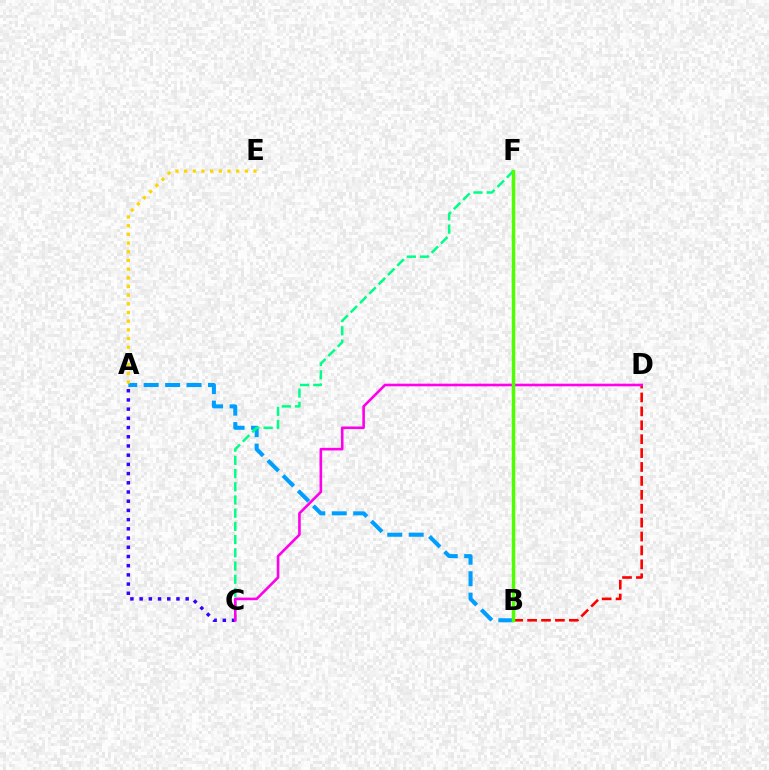{('A', 'B'): [{'color': '#009eff', 'line_style': 'dashed', 'thickness': 2.91}], ('A', 'E'): [{'color': '#ffd500', 'line_style': 'dotted', 'thickness': 2.36}], ('A', 'C'): [{'color': '#3700ff', 'line_style': 'dotted', 'thickness': 2.5}], ('C', 'F'): [{'color': '#00ff86', 'line_style': 'dashed', 'thickness': 1.79}], ('B', 'D'): [{'color': '#ff0000', 'line_style': 'dashed', 'thickness': 1.89}], ('C', 'D'): [{'color': '#ff00ed', 'line_style': 'solid', 'thickness': 1.88}], ('B', 'F'): [{'color': '#4fff00', 'line_style': 'solid', 'thickness': 2.49}]}